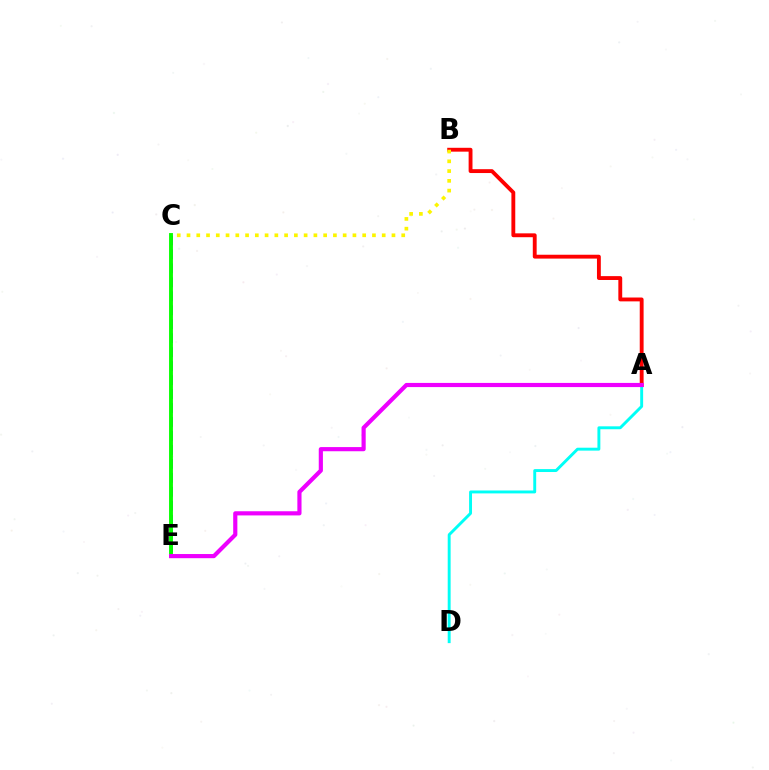{('A', 'D'): [{'color': '#00fff6', 'line_style': 'solid', 'thickness': 2.1}], ('C', 'E'): [{'color': '#0010ff', 'line_style': 'dashed', 'thickness': 1.9}, {'color': '#08ff00', 'line_style': 'solid', 'thickness': 2.8}], ('A', 'B'): [{'color': '#ff0000', 'line_style': 'solid', 'thickness': 2.78}], ('B', 'C'): [{'color': '#fcf500', 'line_style': 'dotted', 'thickness': 2.65}], ('A', 'E'): [{'color': '#ee00ff', 'line_style': 'solid', 'thickness': 3.0}]}